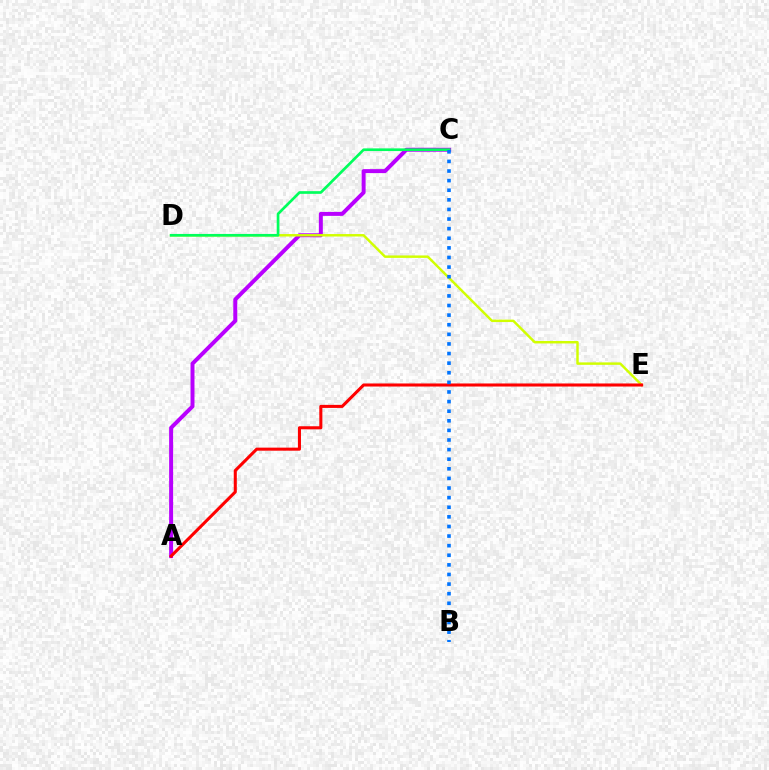{('A', 'C'): [{'color': '#b900ff', 'line_style': 'solid', 'thickness': 2.86}], ('D', 'E'): [{'color': '#d1ff00', 'line_style': 'solid', 'thickness': 1.76}], ('C', 'D'): [{'color': '#00ff5c', 'line_style': 'solid', 'thickness': 1.93}], ('A', 'E'): [{'color': '#ff0000', 'line_style': 'solid', 'thickness': 2.2}], ('B', 'C'): [{'color': '#0074ff', 'line_style': 'dotted', 'thickness': 2.61}]}